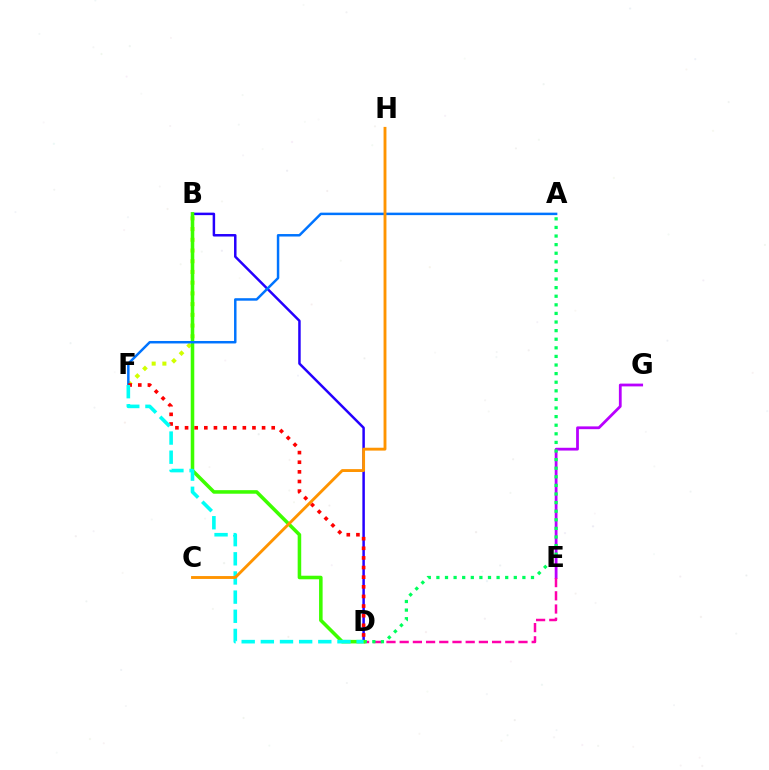{('E', 'G'): [{'color': '#b900ff', 'line_style': 'solid', 'thickness': 2.0}], ('D', 'E'): [{'color': '#ff00ac', 'line_style': 'dashed', 'thickness': 1.79}], ('B', 'F'): [{'color': '#d1ff00', 'line_style': 'dotted', 'thickness': 2.91}], ('B', 'D'): [{'color': '#2500ff', 'line_style': 'solid', 'thickness': 1.79}, {'color': '#3dff00', 'line_style': 'solid', 'thickness': 2.56}], ('A', 'D'): [{'color': '#00ff5c', 'line_style': 'dotted', 'thickness': 2.34}], ('A', 'F'): [{'color': '#0074ff', 'line_style': 'solid', 'thickness': 1.79}], ('D', 'F'): [{'color': '#ff0000', 'line_style': 'dotted', 'thickness': 2.62}, {'color': '#00fff6', 'line_style': 'dashed', 'thickness': 2.6}], ('C', 'H'): [{'color': '#ff9400', 'line_style': 'solid', 'thickness': 2.07}]}